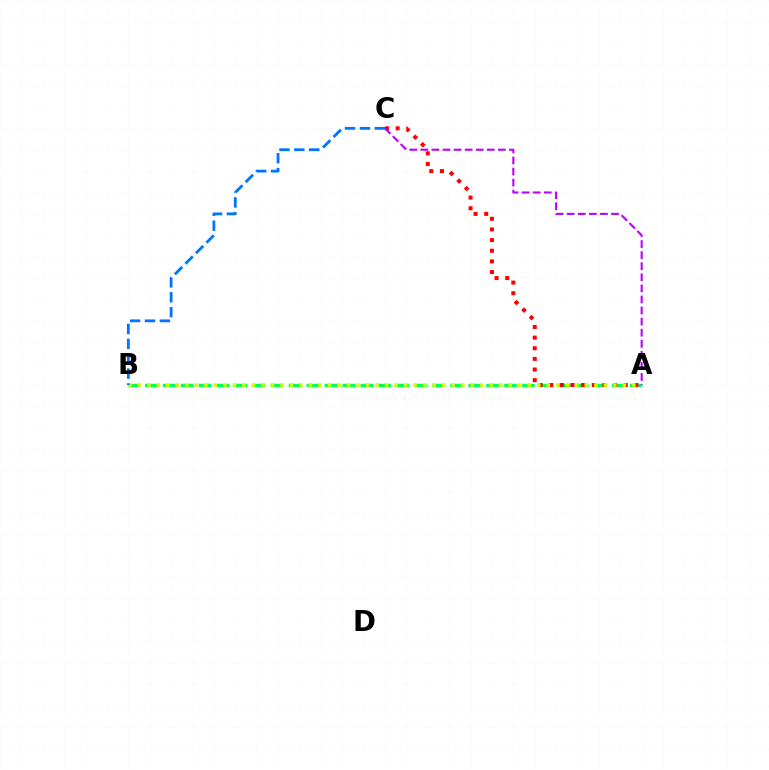{('A', 'B'): [{'color': '#00ff5c', 'line_style': 'dashed', 'thickness': 2.44}, {'color': '#d1ff00', 'line_style': 'dotted', 'thickness': 2.58}], ('A', 'C'): [{'color': '#ff0000', 'line_style': 'dotted', 'thickness': 2.89}, {'color': '#b900ff', 'line_style': 'dashed', 'thickness': 1.51}], ('B', 'C'): [{'color': '#0074ff', 'line_style': 'dashed', 'thickness': 2.02}]}